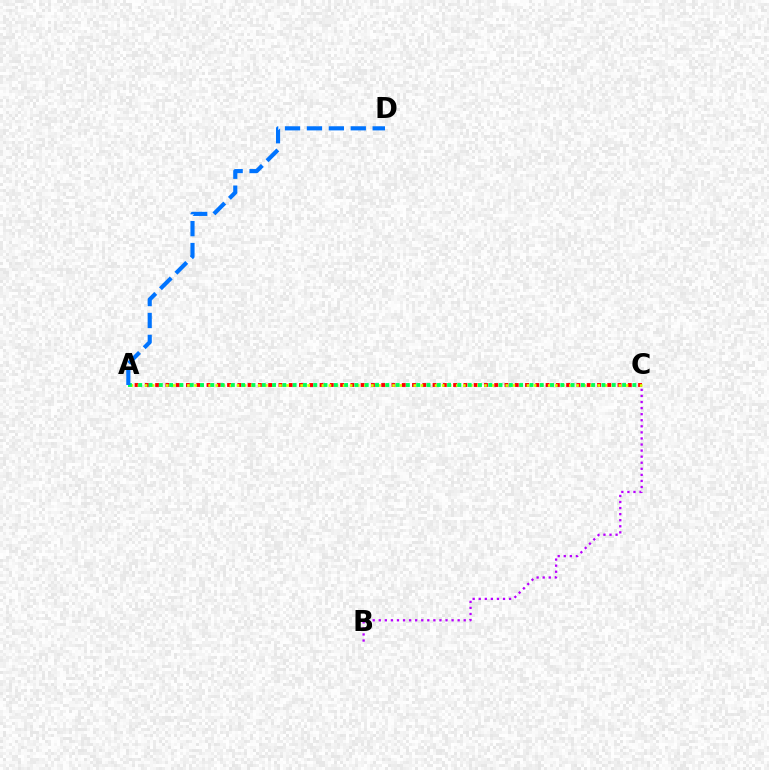{('B', 'C'): [{'color': '#b900ff', 'line_style': 'dotted', 'thickness': 1.65}], ('A', 'C'): [{'color': '#ff0000', 'line_style': 'dotted', 'thickness': 2.79}, {'color': '#d1ff00', 'line_style': 'dotted', 'thickness': 1.92}, {'color': '#00ff5c', 'line_style': 'dotted', 'thickness': 2.8}], ('A', 'D'): [{'color': '#0074ff', 'line_style': 'dashed', 'thickness': 2.98}]}